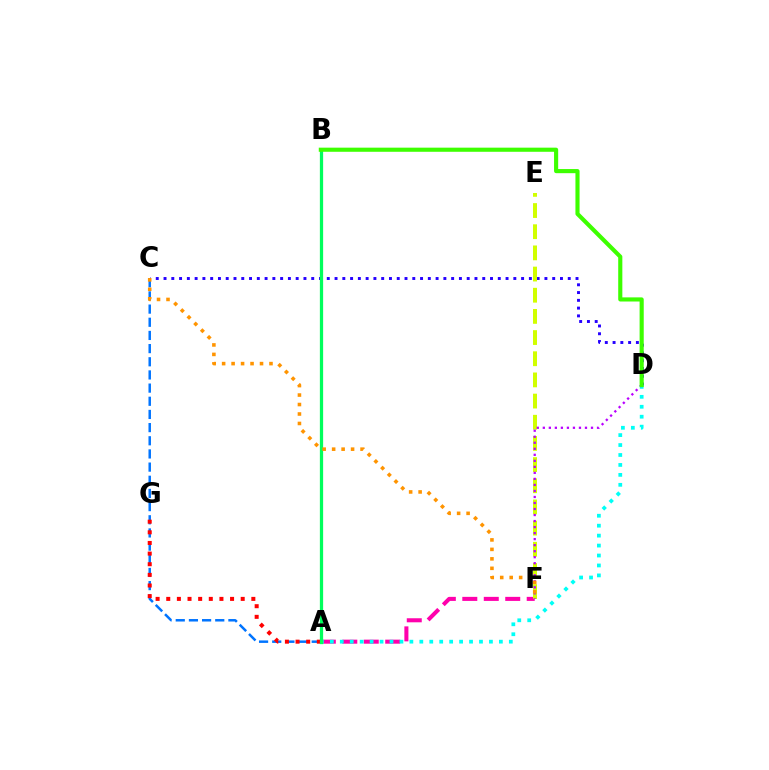{('A', 'C'): [{'color': '#0074ff', 'line_style': 'dashed', 'thickness': 1.79}], ('A', 'F'): [{'color': '#ff00ac', 'line_style': 'dashed', 'thickness': 2.92}], ('C', 'D'): [{'color': '#2500ff', 'line_style': 'dotted', 'thickness': 2.11}], ('A', 'G'): [{'color': '#ff0000', 'line_style': 'dotted', 'thickness': 2.89}], ('A', 'D'): [{'color': '#00fff6', 'line_style': 'dotted', 'thickness': 2.7}], ('E', 'F'): [{'color': '#d1ff00', 'line_style': 'dashed', 'thickness': 2.88}], ('A', 'B'): [{'color': '#00ff5c', 'line_style': 'solid', 'thickness': 2.35}], ('D', 'F'): [{'color': '#b900ff', 'line_style': 'dotted', 'thickness': 1.64}], ('C', 'F'): [{'color': '#ff9400', 'line_style': 'dotted', 'thickness': 2.57}], ('B', 'D'): [{'color': '#3dff00', 'line_style': 'solid', 'thickness': 2.97}]}